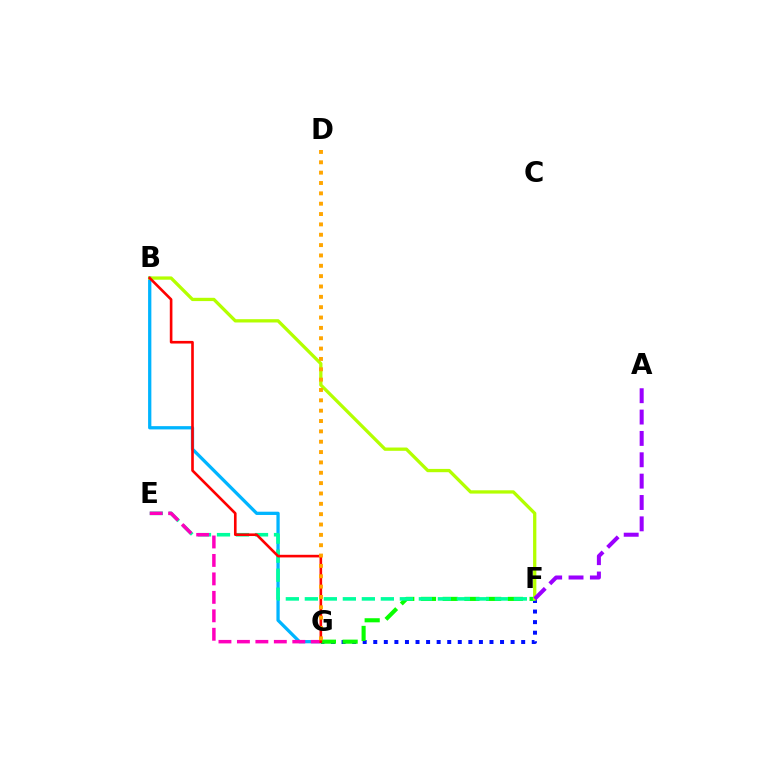{('F', 'G'): [{'color': '#0010ff', 'line_style': 'dotted', 'thickness': 2.87}, {'color': '#08ff00', 'line_style': 'dashed', 'thickness': 2.95}], ('B', 'G'): [{'color': '#00b5ff', 'line_style': 'solid', 'thickness': 2.36}, {'color': '#ff0000', 'line_style': 'solid', 'thickness': 1.89}], ('E', 'F'): [{'color': '#00ff9d', 'line_style': 'dashed', 'thickness': 2.58}], ('B', 'F'): [{'color': '#b3ff00', 'line_style': 'solid', 'thickness': 2.37}], ('E', 'G'): [{'color': '#ff00bd', 'line_style': 'dashed', 'thickness': 2.51}], ('A', 'F'): [{'color': '#9b00ff', 'line_style': 'dashed', 'thickness': 2.9}], ('D', 'G'): [{'color': '#ffa500', 'line_style': 'dotted', 'thickness': 2.81}]}